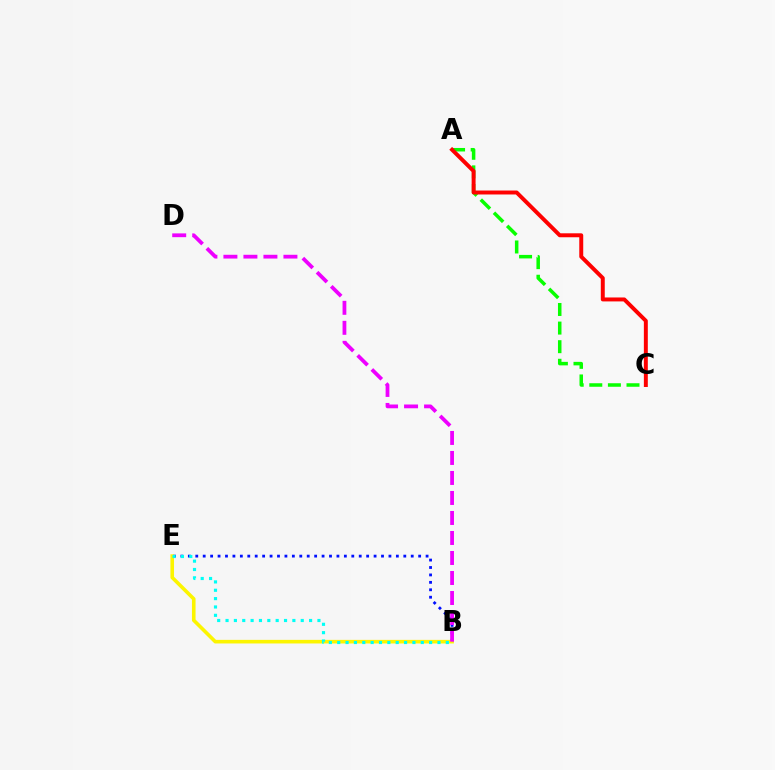{('A', 'C'): [{'color': '#08ff00', 'line_style': 'dashed', 'thickness': 2.53}, {'color': '#ff0000', 'line_style': 'solid', 'thickness': 2.84}], ('B', 'E'): [{'color': '#0010ff', 'line_style': 'dotted', 'thickness': 2.02}, {'color': '#fcf500', 'line_style': 'solid', 'thickness': 2.59}, {'color': '#00fff6', 'line_style': 'dotted', 'thickness': 2.27}], ('B', 'D'): [{'color': '#ee00ff', 'line_style': 'dashed', 'thickness': 2.72}]}